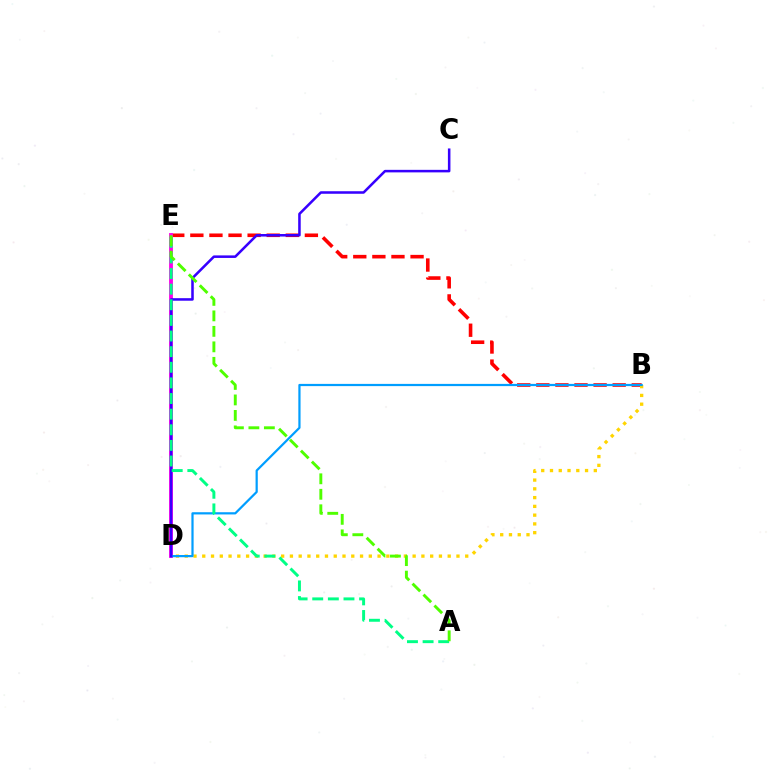{('B', 'E'): [{'color': '#ff0000', 'line_style': 'dashed', 'thickness': 2.59}], ('D', 'E'): [{'color': '#ff00ed', 'line_style': 'solid', 'thickness': 2.78}], ('B', 'D'): [{'color': '#ffd500', 'line_style': 'dotted', 'thickness': 2.38}, {'color': '#009eff', 'line_style': 'solid', 'thickness': 1.6}], ('C', 'D'): [{'color': '#3700ff', 'line_style': 'solid', 'thickness': 1.83}], ('A', 'E'): [{'color': '#00ff86', 'line_style': 'dashed', 'thickness': 2.12}, {'color': '#4fff00', 'line_style': 'dashed', 'thickness': 2.1}]}